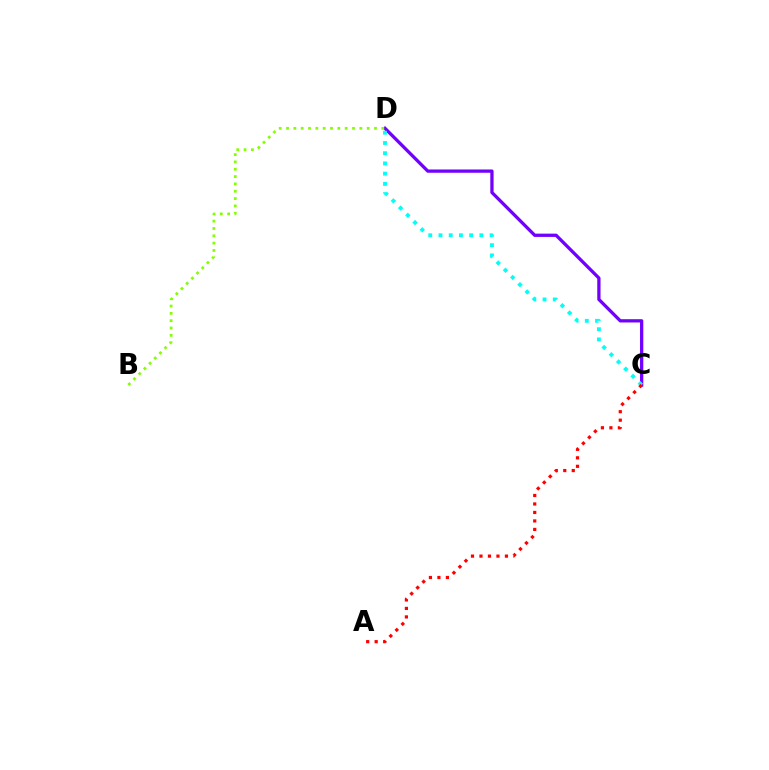{('C', 'D'): [{'color': '#7200ff', 'line_style': 'solid', 'thickness': 2.36}, {'color': '#00fff6', 'line_style': 'dotted', 'thickness': 2.78}], ('B', 'D'): [{'color': '#84ff00', 'line_style': 'dotted', 'thickness': 1.99}], ('A', 'C'): [{'color': '#ff0000', 'line_style': 'dotted', 'thickness': 2.31}]}